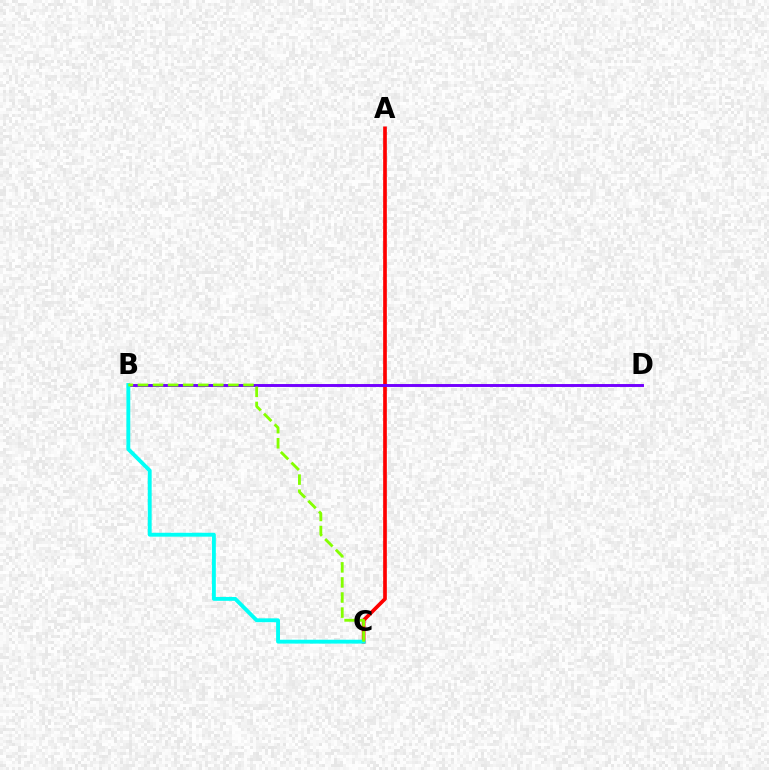{('A', 'C'): [{'color': '#ff0000', 'line_style': 'solid', 'thickness': 2.65}], ('B', 'D'): [{'color': '#7200ff', 'line_style': 'solid', 'thickness': 2.11}], ('B', 'C'): [{'color': '#00fff6', 'line_style': 'solid', 'thickness': 2.79}, {'color': '#84ff00', 'line_style': 'dashed', 'thickness': 2.05}]}